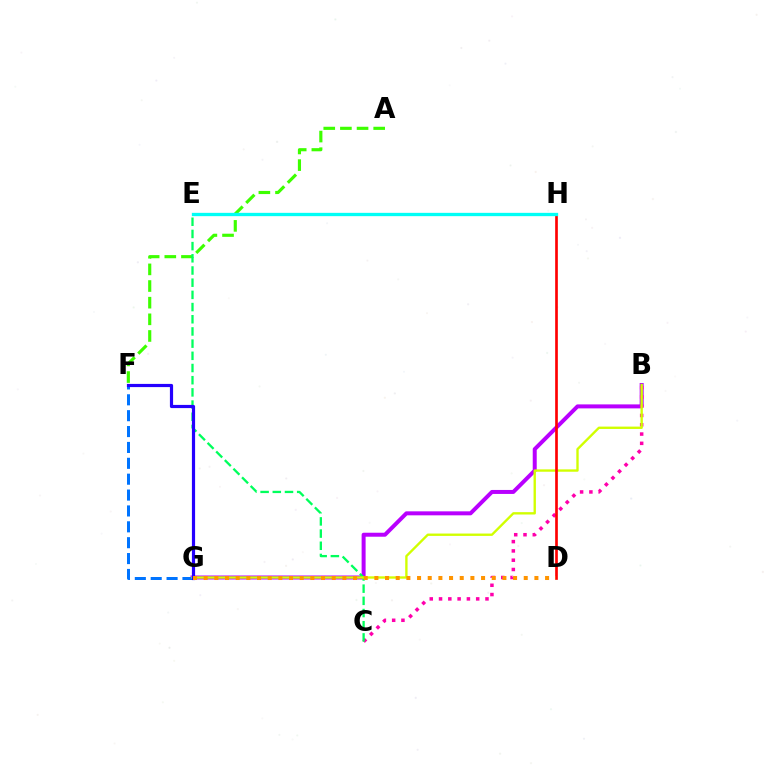{('A', 'F'): [{'color': '#3dff00', 'line_style': 'dashed', 'thickness': 2.26}], ('B', 'G'): [{'color': '#b900ff', 'line_style': 'solid', 'thickness': 2.87}, {'color': '#d1ff00', 'line_style': 'solid', 'thickness': 1.7}], ('B', 'C'): [{'color': '#ff00ac', 'line_style': 'dotted', 'thickness': 2.52}], ('F', 'G'): [{'color': '#0074ff', 'line_style': 'dashed', 'thickness': 2.16}, {'color': '#2500ff', 'line_style': 'solid', 'thickness': 2.29}], ('C', 'E'): [{'color': '#00ff5c', 'line_style': 'dashed', 'thickness': 1.66}], ('D', 'H'): [{'color': '#ff0000', 'line_style': 'solid', 'thickness': 1.92}], ('E', 'H'): [{'color': '#00fff6', 'line_style': 'solid', 'thickness': 2.38}], ('D', 'G'): [{'color': '#ff9400', 'line_style': 'dotted', 'thickness': 2.9}]}